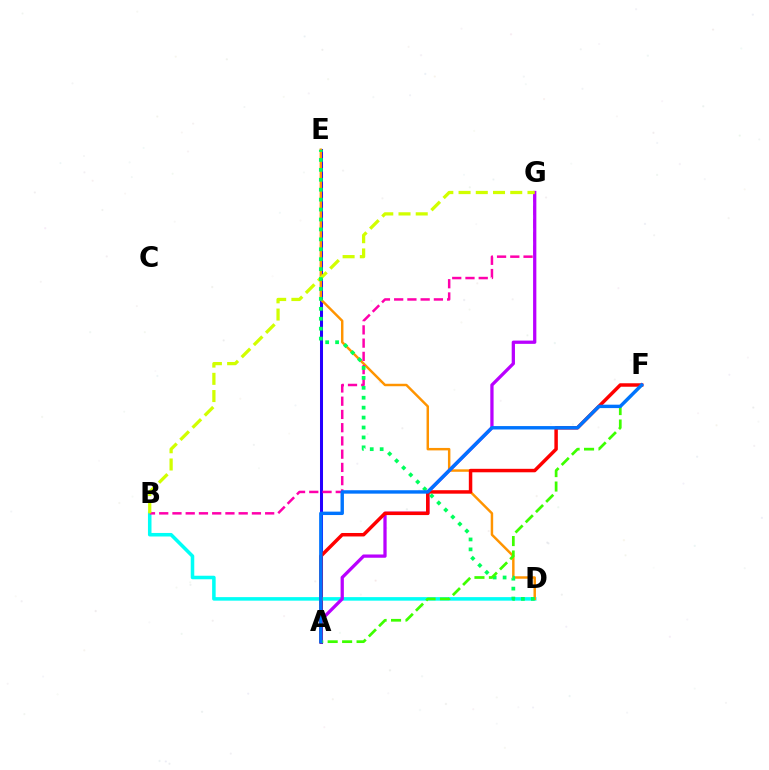{('A', 'E'): [{'color': '#2500ff', 'line_style': 'solid', 'thickness': 2.18}], ('B', 'D'): [{'color': '#00fff6', 'line_style': 'solid', 'thickness': 2.55}], ('D', 'E'): [{'color': '#ff9400', 'line_style': 'solid', 'thickness': 1.77}, {'color': '#00ff5c', 'line_style': 'dotted', 'thickness': 2.7}], ('B', 'G'): [{'color': '#ff00ac', 'line_style': 'dashed', 'thickness': 1.8}, {'color': '#d1ff00', 'line_style': 'dashed', 'thickness': 2.34}], ('A', 'G'): [{'color': '#b900ff', 'line_style': 'solid', 'thickness': 2.35}], ('A', 'F'): [{'color': '#ff0000', 'line_style': 'solid', 'thickness': 2.5}, {'color': '#3dff00', 'line_style': 'dashed', 'thickness': 1.96}, {'color': '#0074ff', 'line_style': 'solid', 'thickness': 2.45}]}